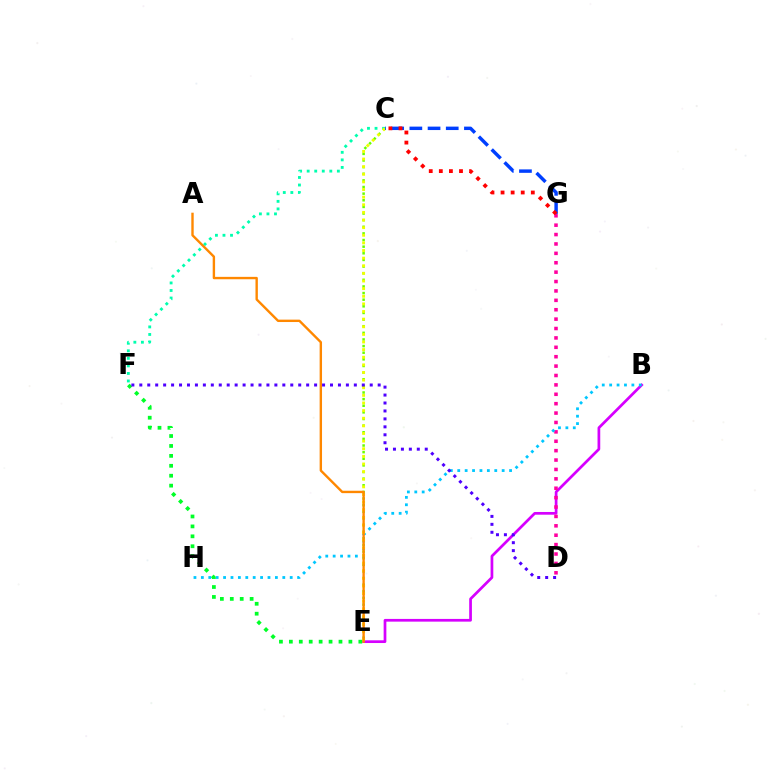{('C', 'E'): [{'color': '#66ff00', 'line_style': 'dotted', 'thickness': 1.8}, {'color': '#eeff00', 'line_style': 'dotted', 'thickness': 2.07}], ('B', 'E'): [{'color': '#d600ff', 'line_style': 'solid', 'thickness': 1.96}], ('D', 'G'): [{'color': '#ff00a0', 'line_style': 'dotted', 'thickness': 2.55}], ('B', 'H'): [{'color': '#00c7ff', 'line_style': 'dotted', 'thickness': 2.01}], ('C', 'F'): [{'color': '#00ffaf', 'line_style': 'dotted', 'thickness': 2.05}], ('C', 'G'): [{'color': '#003fff', 'line_style': 'dashed', 'thickness': 2.47}, {'color': '#ff0000', 'line_style': 'dotted', 'thickness': 2.74}], ('E', 'F'): [{'color': '#00ff27', 'line_style': 'dotted', 'thickness': 2.7}], ('A', 'E'): [{'color': '#ff8800', 'line_style': 'solid', 'thickness': 1.72}], ('D', 'F'): [{'color': '#4f00ff', 'line_style': 'dotted', 'thickness': 2.16}]}